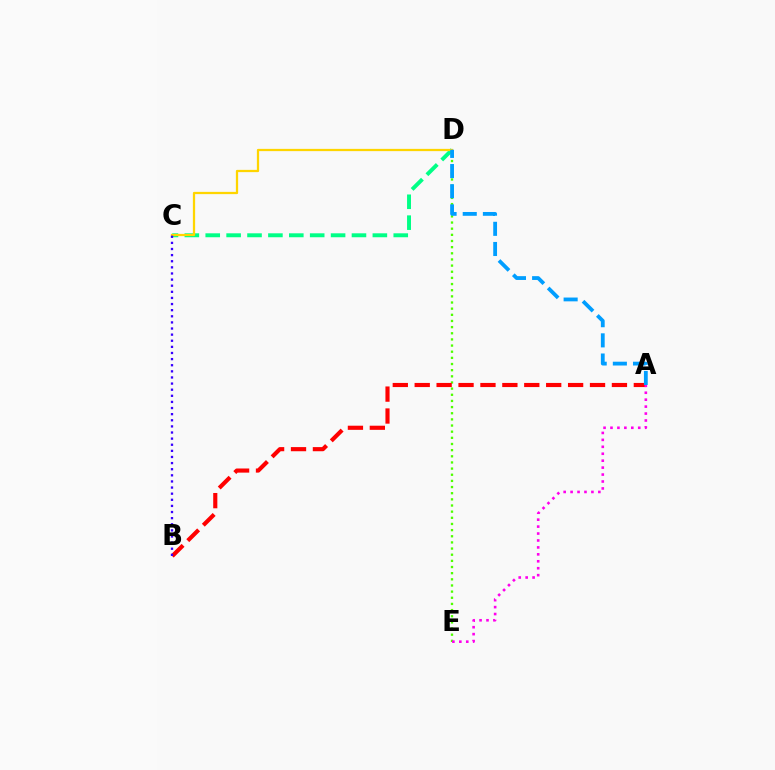{('C', 'D'): [{'color': '#00ff86', 'line_style': 'dashed', 'thickness': 2.84}, {'color': '#ffd500', 'line_style': 'solid', 'thickness': 1.63}], ('D', 'E'): [{'color': '#4fff00', 'line_style': 'dotted', 'thickness': 1.67}], ('A', 'B'): [{'color': '#ff0000', 'line_style': 'dashed', 'thickness': 2.98}], ('A', 'D'): [{'color': '#009eff', 'line_style': 'dashed', 'thickness': 2.74}], ('B', 'C'): [{'color': '#3700ff', 'line_style': 'dotted', 'thickness': 1.66}], ('A', 'E'): [{'color': '#ff00ed', 'line_style': 'dotted', 'thickness': 1.88}]}